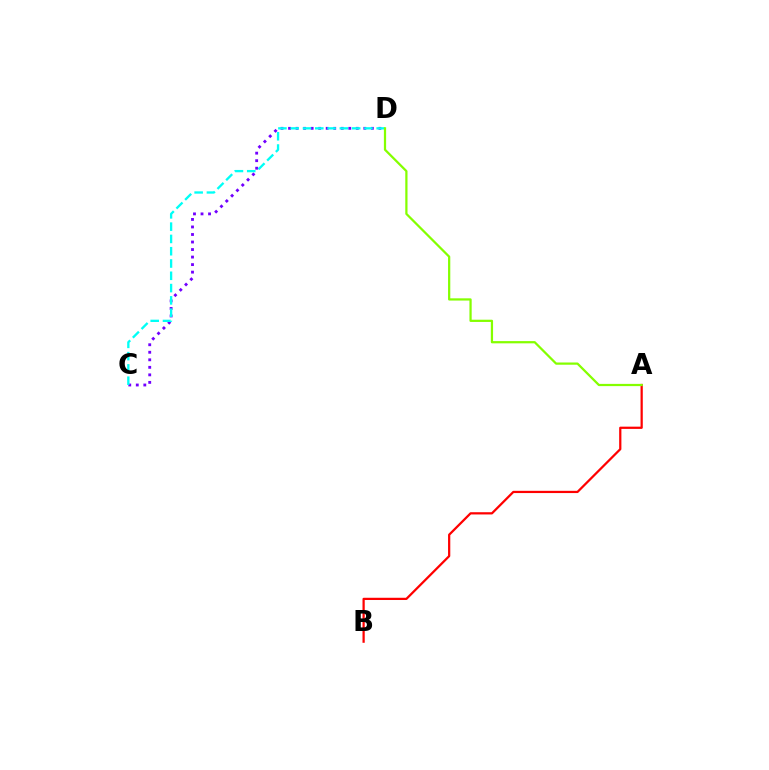{('C', 'D'): [{'color': '#7200ff', 'line_style': 'dotted', 'thickness': 2.05}, {'color': '#00fff6', 'line_style': 'dashed', 'thickness': 1.67}], ('A', 'B'): [{'color': '#ff0000', 'line_style': 'solid', 'thickness': 1.61}], ('A', 'D'): [{'color': '#84ff00', 'line_style': 'solid', 'thickness': 1.61}]}